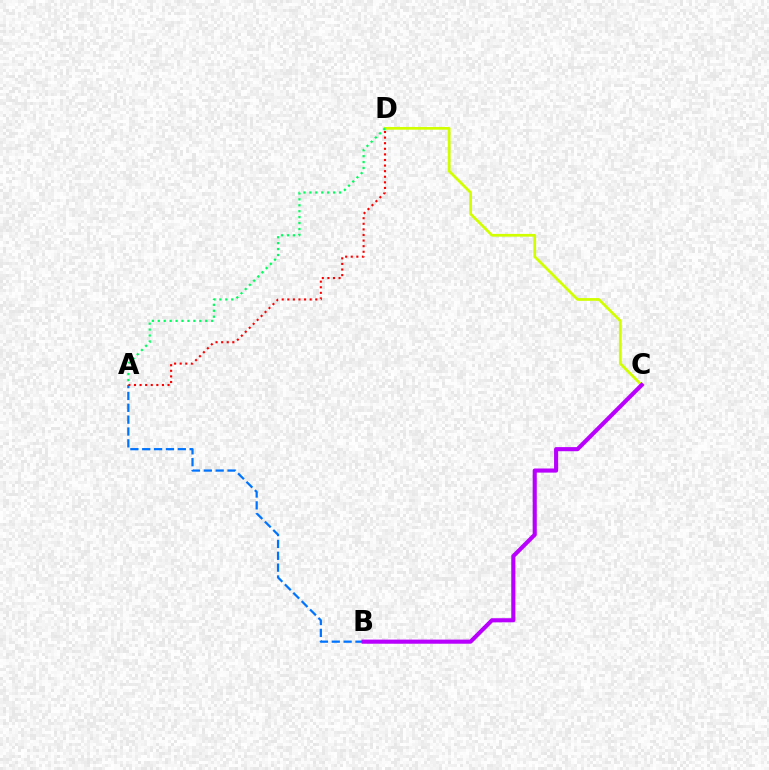{('A', 'B'): [{'color': '#0074ff', 'line_style': 'dashed', 'thickness': 1.61}], ('C', 'D'): [{'color': '#d1ff00', 'line_style': 'solid', 'thickness': 1.97}], ('A', 'D'): [{'color': '#ff0000', 'line_style': 'dotted', 'thickness': 1.52}, {'color': '#00ff5c', 'line_style': 'dotted', 'thickness': 1.61}], ('B', 'C'): [{'color': '#b900ff', 'line_style': 'solid', 'thickness': 2.96}]}